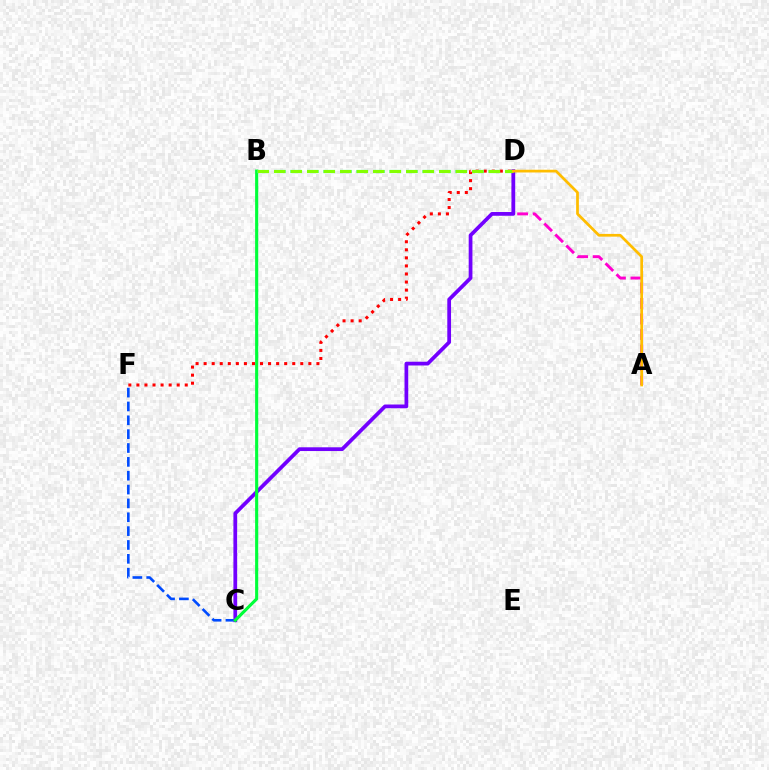{('D', 'F'): [{'color': '#ff0000', 'line_style': 'dotted', 'thickness': 2.19}], ('A', 'D'): [{'color': '#ff00cf', 'line_style': 'dashed', 'thickness': 2.11}, {'color': '#ffbd00', 'line_style': 'solid', 'thickness': 1.96}], ('C', 'F'): [{'color': '#004bff', 'line_style': 'dashed', 'thickness': 1.88}], ('C', 'D'): [{'color': '#7200ff', 'line_style': 'solid', 'thickness': 2.7}], ('B', 'C'): [{'color': '#00ff39', 'line_style': 'solid', 'thickness': 2.24}], ('B', 'D'): [{'color': '#00fff6', 'line_style': 'dashed', 'thickness': 2.24}, {'color': '#84ff00', 'line_style': 'dashed', 'thickness': 2.24}]}